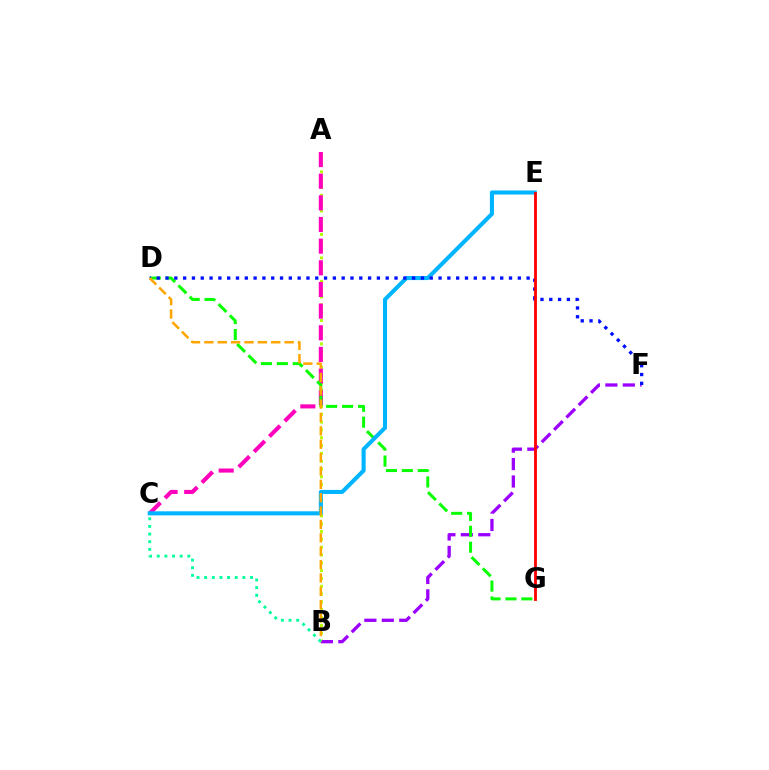{('A', 'B'): [{'color': '#b3ff00', 'line_style': 'dotted', 'thickness': 2.12}], ('A', 'C'): [{'color': '#ff00bd', 'line_style': 'dashed', 'thickness': 2.94}], ('B', 'F'): [{'color': '#9b00ff', 'line_style': 'dashed', 'thickness': 2.37}], ('D', 'G'): [{'color': '#08ff00', 'line_style': 'dashed', 'thickness': 2.16}], ('C', 'E'): [{'color': '#00b5ff', 'line_style': 'solid', 'thickness': 2.93}], ('D', 'F'): [{'color': '#0010ff', 'line_style': 'dotted', 'thickness': 2.39}], ('E', 'G'): [{'color': '#ff0000', 'line_style': 'solid', 'thickness': 2.03}], ('B', 'D'): [{'color': '#ffa500', 'line_style': 'dashed', 'thickness': 1.82}], ('B', 'C'): [{'color': '#00ff9d', 'line_style': 'dotted', 'thickness': 2.08}]}